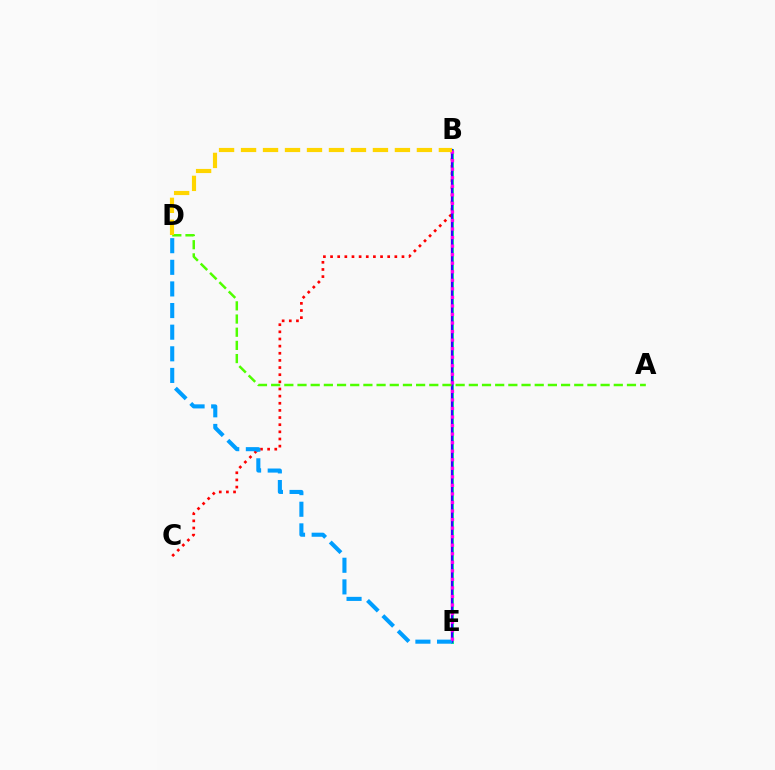{('B', 'C'): [{'color': '#ff0000', 'line_style': 'dotted', 'thickness': 1.94}], ('B', 'E'): [{'color': '#00ff86', 'line_style': 'solid', 'thickness': 2.16}, {'color': '#3700ff', 'line_style': 'solid', 'thickness': 1.64}, {'color': '#ff00ed', 'line_style': 'dotted', 'thickness': 2.32}], ('D', 'E'): [{'color': '#009eff', 'line_style': 'dashed', 'thickness': 2.94}], ('A', 'D'): [{'color': '#4fff00', 'line_style': 'dashed', 'thickness': 1.79}], ('B', 'D'): [{'color': '#ffd500', 'line_style': 'dashed', 'thickness': 2.99}]}